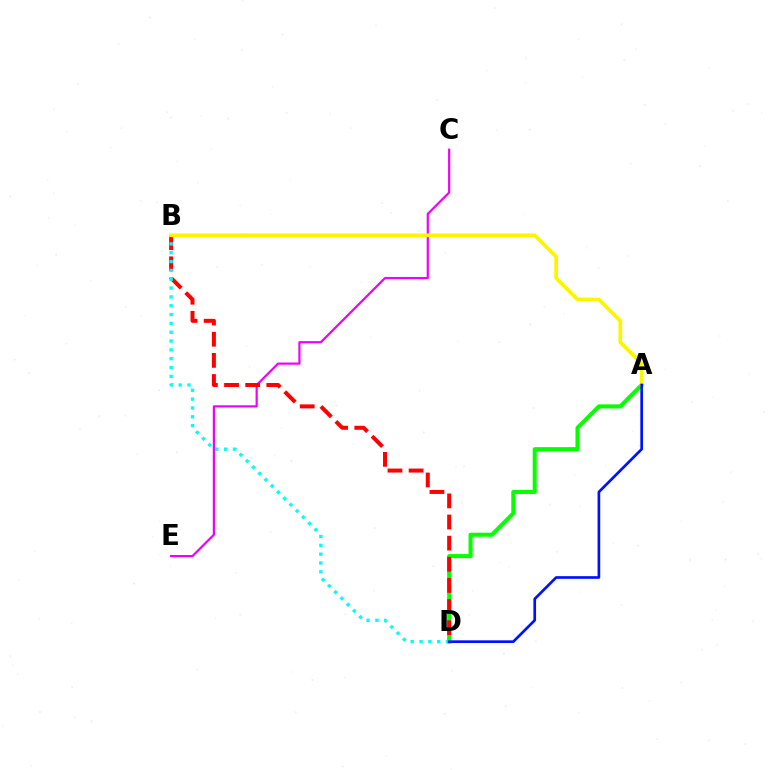{('C', 'E'): [{'color': '#ee00ff', 'line_style': 'solid', 'thickness': 1.58}], ('A', 'D'): [{'color': '#08ff00', 'line_style': 'solid', 'thickness': 2.92}, {'color': '#0010ff', 'line_style': 'solid', 'thickness': 1.93}], ('B', 'D'): [{'color': '#ff0000', 'line_style': 'dashed', 'thickness': 2.87}, {'color': '#00fff6', 'line_style': 'dotted', 'thickness': 2.4}], ('A', 'B'): [{'color': '#fcf500', 'line_style': 'solid', 'thickness': 2.66}]}